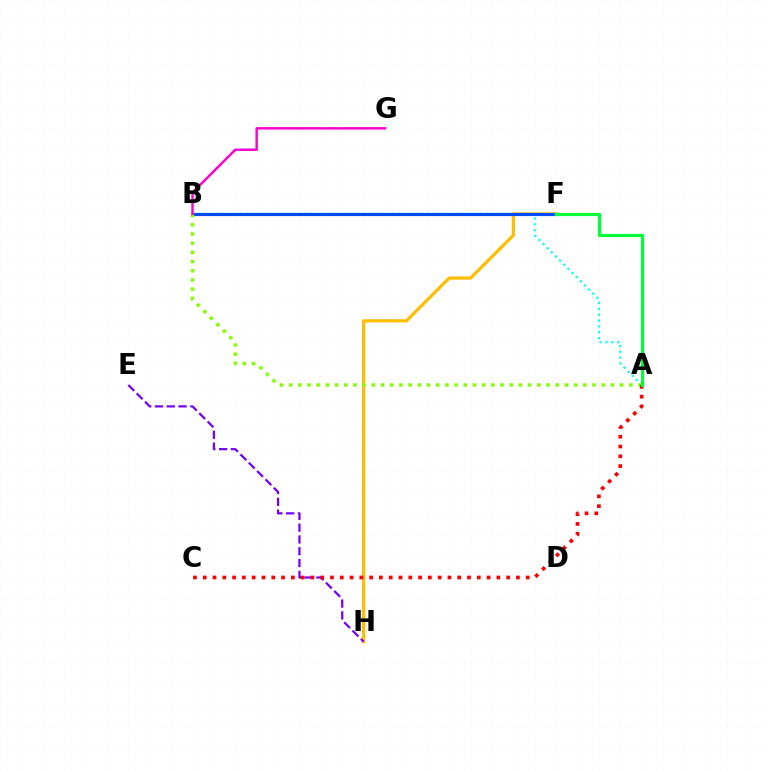{('F', 'H'): [{'color': '#ffbd00', 'line_style': 'solid', 'thickness': 2.31}], ('A', 'B'): [{'color': '#00fff6', 'line_style': 'dotted', 'thickness': 1.59}, {'color': '#84ff00', 'line_style': 'dotted', 'thickness': 2.5}], ('B', 'F'): [{'color': '#004bff', 'line_style': 'solid', 'thickness': 2.27}], ('B', 'G'): [{'color': '#ff00cf', 'line_style': 'solid', 'thickness': 1.76}], ('E', 'H'): [{'color': '#7200ff', 'line_style': 'dashed', 'thickness': 1.6}], ('A', 'C'): [{'color': '#ff0000', 'line_style': 'dotted', 'thickness': 2.66}], ('A', 'F'): [{'color': '#00ff39', 'line_style': 'solid', 'thickness': 2.29}]}